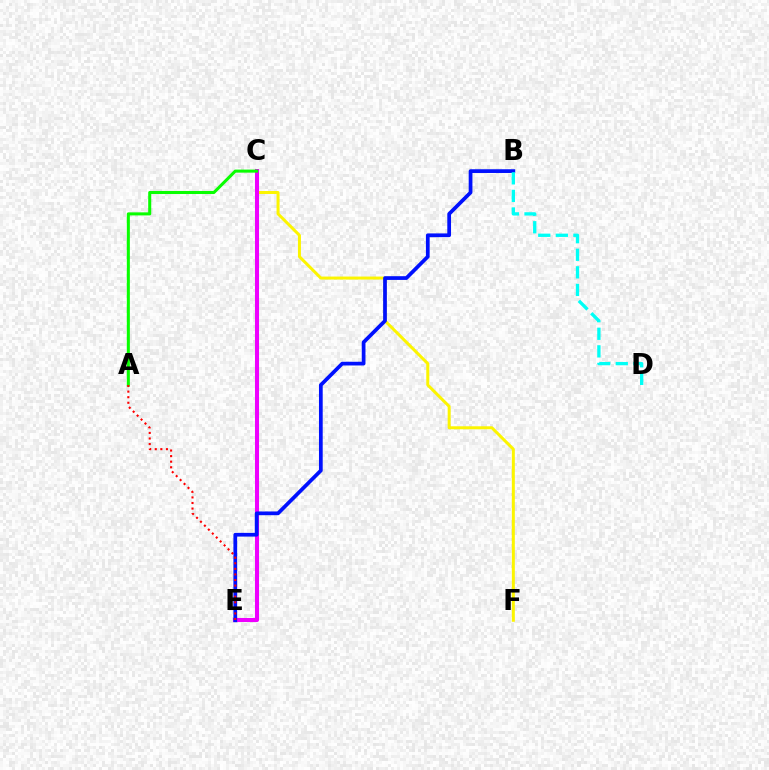{('C', 'F'): [{'color': '#fcf500', 'line_style': 'solid', 'thickness': 2.16}], ('C', 'E'): [{'color': '#ee00ff', 'line_style': 'solid', 'thickness': 2.93}], ('B', 'E'): [{'color': '#0010ff', 'line_style': 'solid', 'thickness': 2.69}], ('A', 'C'): [{'color': '#08ff00', 'line_style': 'solid', 'thickness': 2.19}], ('A', 'E'): [{'color': '#ff0000', 'line_style': 'dotted', 'thickness': 1.51}], ('B', 'D'): [{'color': '#00fff6', 'line_style': 'dashed', 'thickness': 2.39}]}